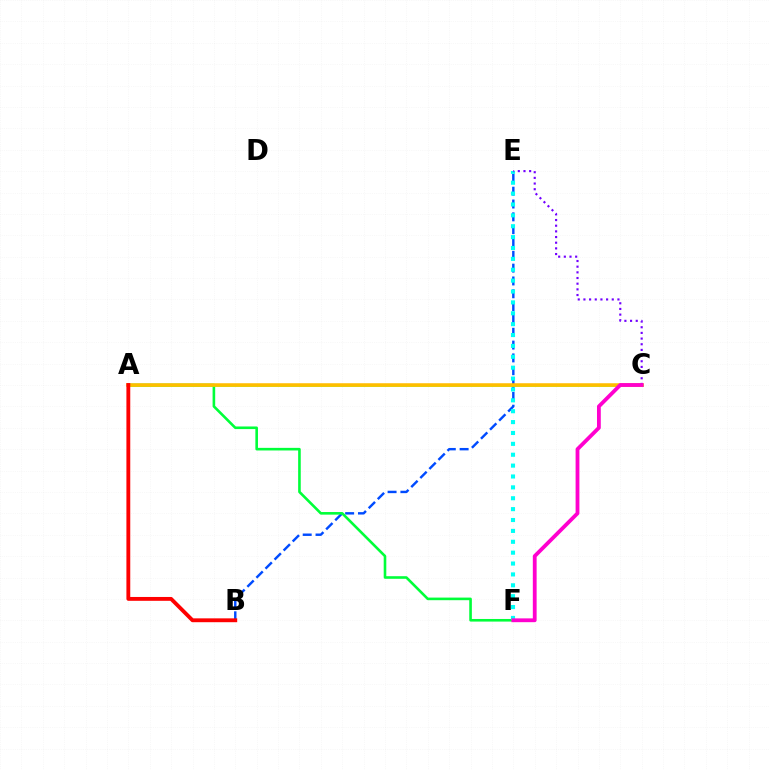{('B', 'E'): [{'color': '#004bff', 'line_style': 'dashed', 'thickness': 1.74}], ('A', 'F'): [{'color': '#00ff39', 'line_style': 'solid', 'thickness': 1.88}], ('A', 'C'): [{'color': '#84ff00', 'line_style': 'solid', 'thickness': 1.81}, {'color': '#ffbd00', 'line_style': 'solid', 'thickness': 2.54}], ('A', 'B'): [{'color': '#ff0000', 'line_style': 'solid', 'thickness': 2.77}], ('E', 'F'): [{'color': '#00fff6', 'line_style': 'dotted', 'thickness': 2.96}], ('C', 'E'): [{'color': '#7200ff', 'line_style': 'dotted', 'thickness': 1.54}], ('C', 'F'): [{'color': '#ff00cf', 'line_style': 'solid', 'thickness': 2.74}]}